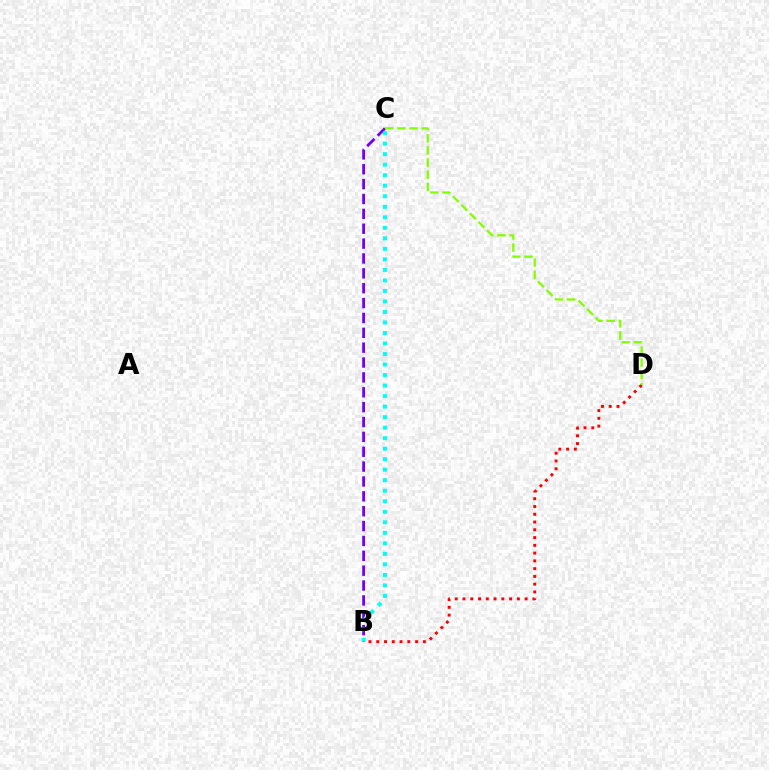{('B', 'C'): [{'color': '#7200ff', 'line_style': 'dashed', 'thickness': 2.02}, {'color': '#00fff6', 'line_style': 'dotted', 'thickness': 2.86}], ('B', 'D'): [{'color': '#ff0000', 'line_style': 'dotted', 'thickness': 2.11}], ('C', 'D'): [{'color': '#84ff00', 'line_style': 'dashed', 'thickness': 1.65}]}